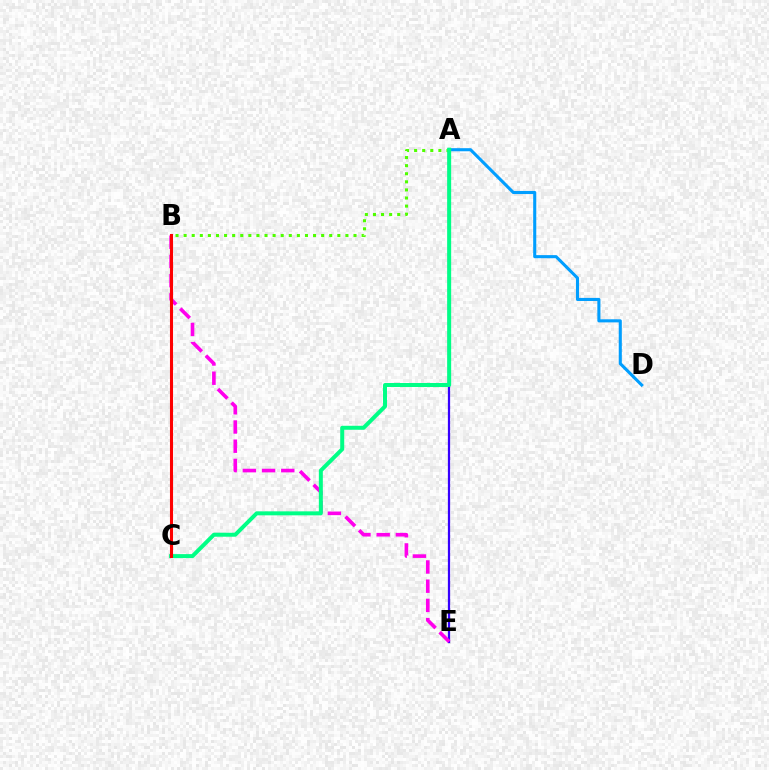{('A', 'D'): [{'color': '#009eff', 'line_style': 'solid', 'thickness': 2.22}], ('A', 'E'): [{'color': '#3700ff', 'line_style': 'solid', 'thickness': 1.61}], ('A', 'B'): [{'color': '#4fff00', 'line_style': 'dotted', 'thickness': 2.2}], ('B', 'C'): [{'color': '#ffd500', 'line_style': 'dashed', 'thickness': 2.06}, {'color': '#ff0000', 'line_style': 'solid', 'thickness': 2.22}], ('B', 'E'): [{'color': '#ff00ed', 'line_style': 'dashed', 'thickness': 2.61}], ('A', 'C'): [{'color': '#00ff86', 'line_style': 'solid', 'thickness': 2.87}]}